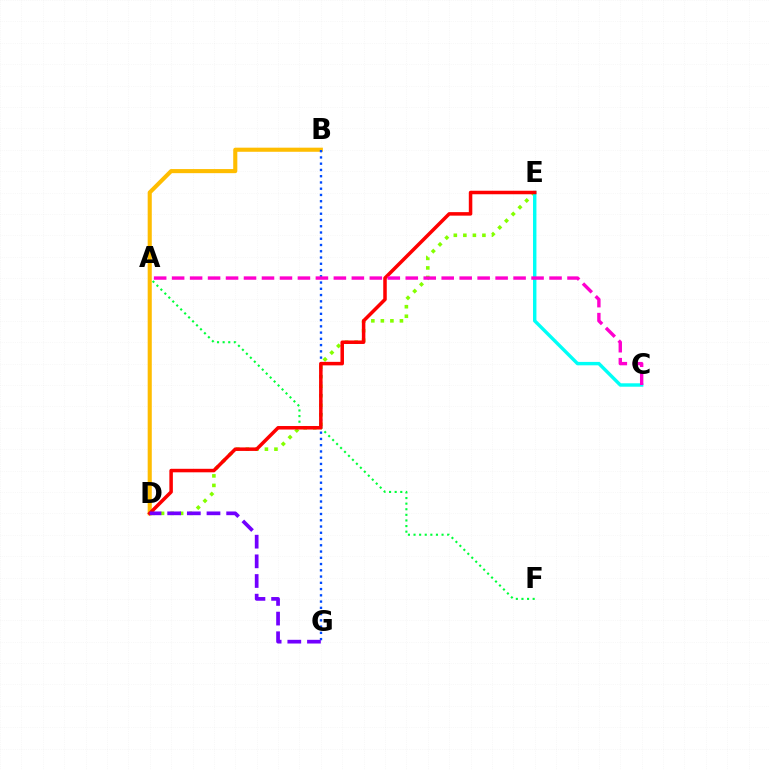{('A', 'F'): [{'color': '#00ff39', 'line_style': 'dotted', 'thickness': 1.52}], ('D', 'E'): [{'color': '#84ff00', 'line_style': 'dotted', 'thickness': 2.59}, {'color': '#ff0000', 'line_style': 'solid', 'thickness': 2.53}], ('C', 'E'): [{'color': '#00fff6', 'line_style': 'solid', 'thickness': 2.46}], ('B', 'D'): [{'color': '#ffbd00', 'line_style': 'solid', 'thickness': 2.95}], ('B', 'G'): [{'color': '#004bff', 'line_style': 'dotted', 'thickness': 1.7}], ('D', 'G'): [{'color': '#7200ff', 'line_style': 'dashed', 'thickness': 2.67}], ('A', 'C'): [{'color': '#ff00cf', 'line_style': 'dashed', 'thickness': 2.44}]}